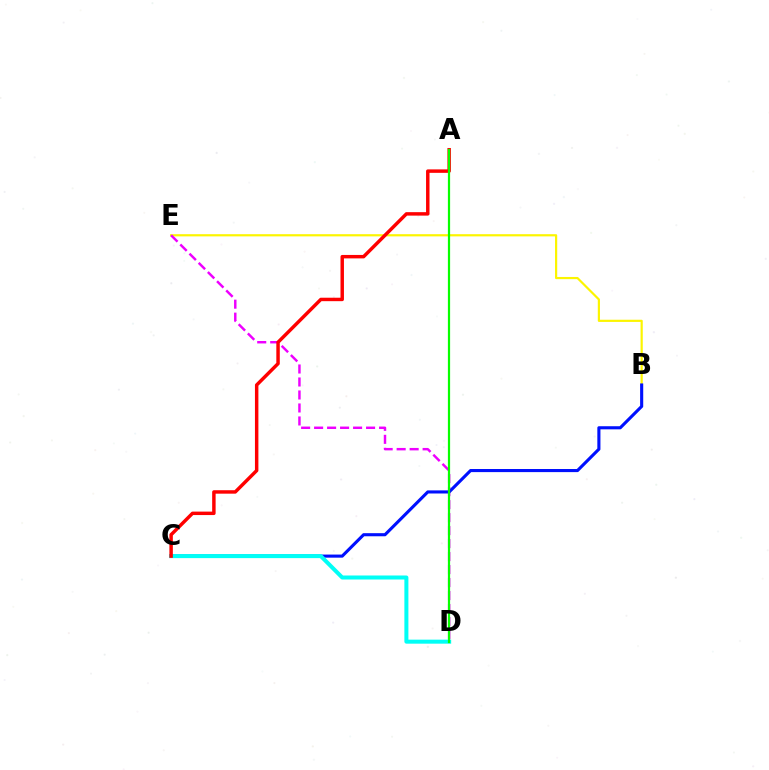{('B', 'E'): [{'color': '#fcf500', 'line_style': 'solid', 'thickness': 1.58}], ('D', 'E'): [{'color': '#ee00ff', 'line_style': 'dashed', 'thickness': 1.76}], ('B', 'C'): [{'color': '#0010ff', 'line_style': 'solid', 'thickness': 2.24}], ('C', 'D'): [{'color': '#00fff6', 'line_style': 'solid', 'thickness': 2.89}], ('A', 'C'): [{'color': '#ff0000', 'line_style': 'solid', 'thickness': 2.49}], ('A', 'D'): [{'color': '#08ff00', 'line_style': 'solid', 'thickness': 1.59}]}